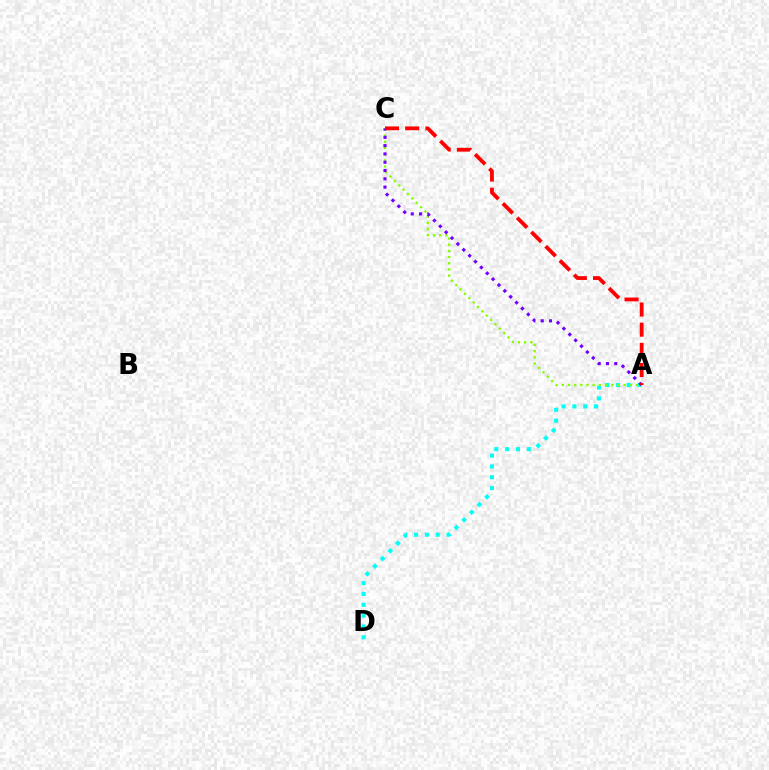{('A', 'D'): [{'color': '#00fff6', 'line_style': 'dotted', 'thickness': 2.94}], ('A', 'C'): [{'color': '#84ff00', 'line_style': 'dotted', 'thickness': 1.68}, {'color': '#7200ff', 'line_style': 'dotted', 'thickness': 2.25}, {'color': '#ff0000', 'line_style': 'dashed', 'thickness': 2.74}]}